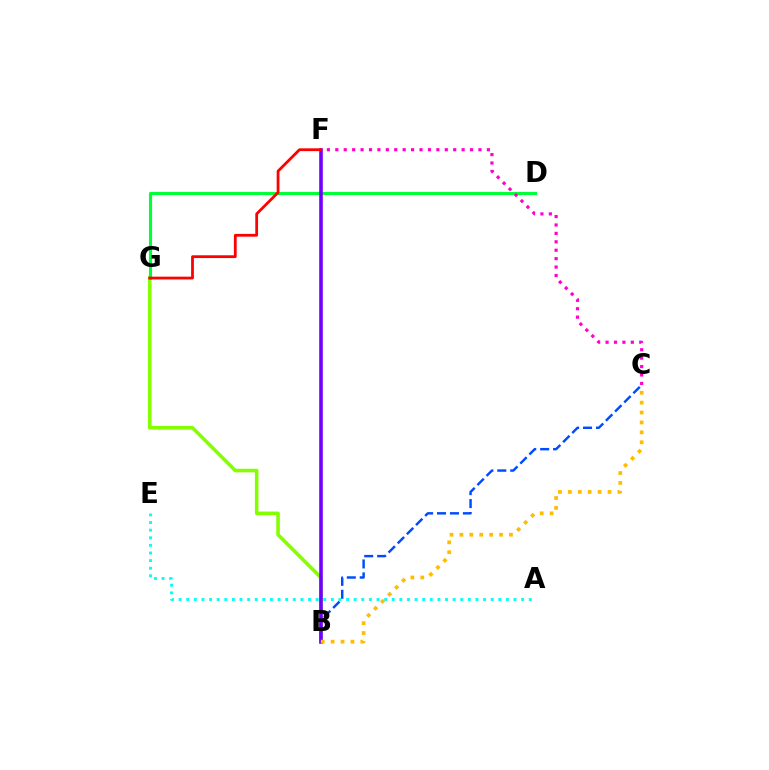{('B', 'G'): [{'color': '#84ff00', 'line_style': 'solid', 'thickness': 2.56}], ('B', 'C'): [{'color': '#004bff', 'line_style': 'dashed', 'thickness': 1.76}, {'color': '#ffbd00', 'line_style': 'dotted', 'thickness': 2.69}], ('D', 'G'): [{'color': '#00ff39', 'line_style': 'solid', 'thickness': 2.25}], ('B', 'F'): [{'color': '#7200ff', 'line_style': 'solid', 'thickness': 2.58}], ('C', 'F'): [{'color': '#ff00cf', 'line_style': 'dotted', 'thickness': 2.29}], ('F', 'G'): [{'color': '#ff0000', 'line_style': 'solid', 'thickness': 2.01}], ('A', 'E'): [{'color': '#00fff6', 'line_style': 'dotted', 'thickness': 2.07}]}